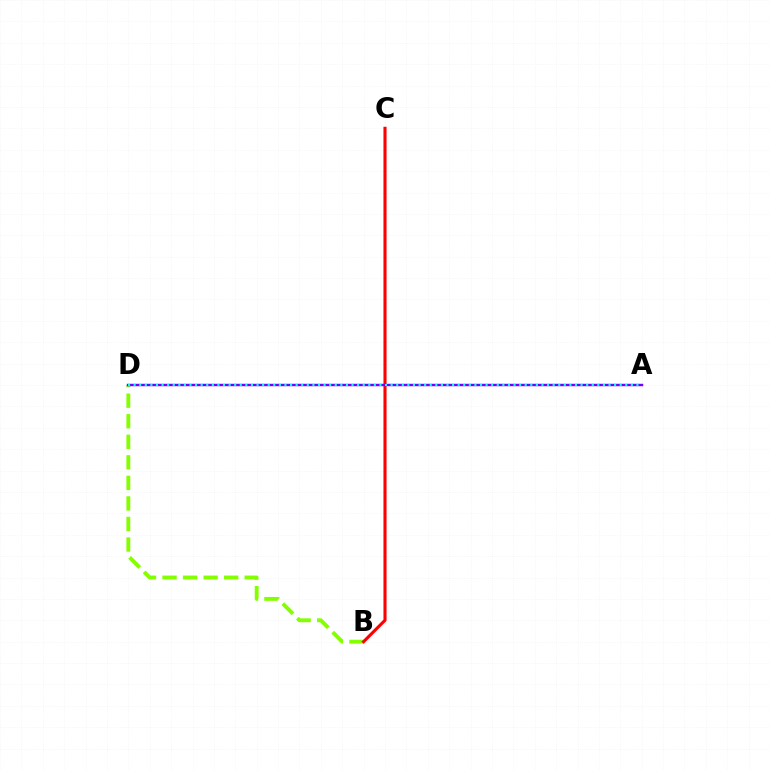{('B', 'D'): [{'color': '#84ff00', 'line_style': 'dashed', 'thickness': 2.79}], ('B', 'C'): [{'color': '#ff0000', 'line_style': 'solid', 'thickness': 2.23}], ('A', 'D'): [{'color': '#7200ff', 'line_style': 'solid', 'thickness': 1.74}, {'color': '#00fff6', 'line_style': 'dotted', 'thickness': 1.52}]}